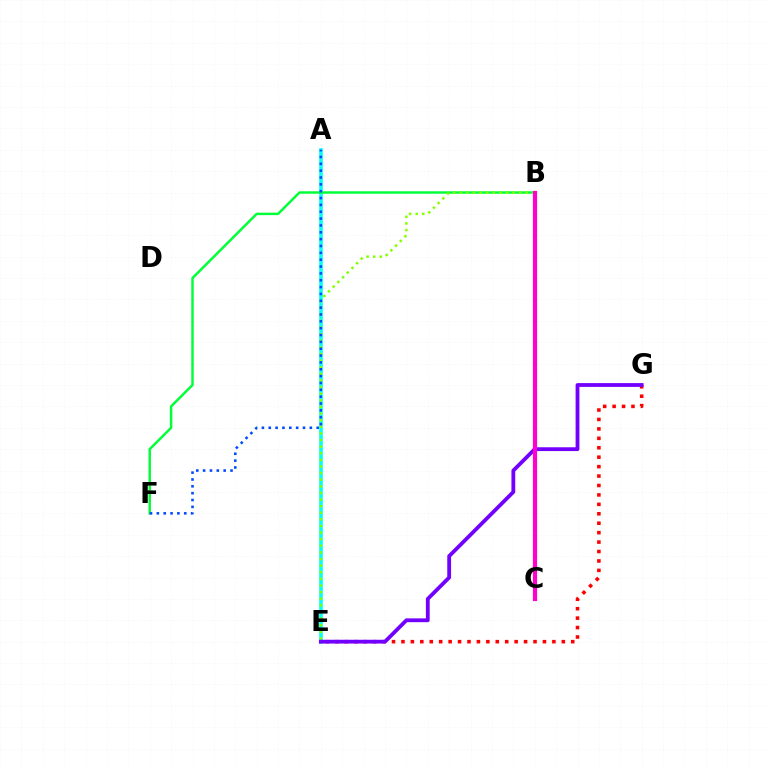{('A', 'E'): [{'color': '#00fff6', 'line_style': 'solid', 'thickness': 2.58}], ('E', 'G'): [{'color': '#ff0000', 'line_style': 'dotted', 'thickness': 2.56}, {'color': '#7200ff', 'line_style': 'solid', 'thickness': 2.74}], ('B', 'F'): [{'color': '#00ff39', 'line_style': 'solid', 'thickness': 1.77}], ('B', 'E'): [{'color': '#84ff00', 'line_style': 'dotted', 'thickness': 1.8}], ('A', 'F'): [{'color': '#004bff', 'line_style': 'dotted', 'thickness': 1.86}], ('B', 'C'): [{'color': '#ffbd00', 'line_style': 'solid', 'thickness': 2.9}, {'color': '#ff00cf', 'line_style': 'solid', 'thickness': 3.0}]}